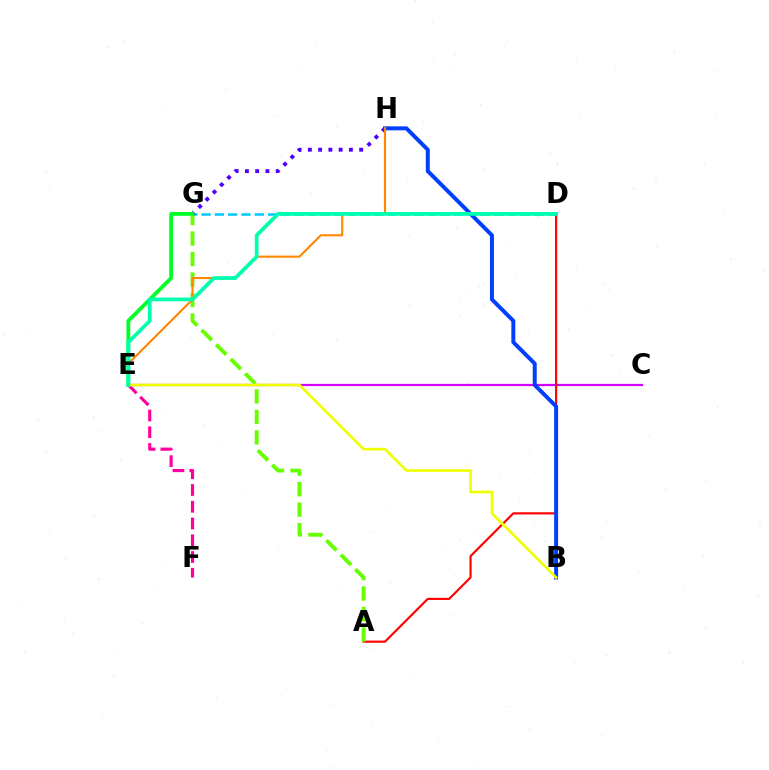{('C', 'E'): [{'color': '#d600ff', 'line_style': 'solid', 'thickness': 1.61}], ('D', 'G'): [{'color': '#00c7ff', 'line_style': 'dashed', 'thickness': 1.81}], ('A', 'D'): [{'color': '#ff0000', 'line_style': 'solid', 'thickness': 1.54}], ('B', 'H'): [{'color': '#003fff', 'line_style': 'solid', 'thickness': 2.85}], ('A', 'G'): [{'color': '#66ff00', 'line_style': 'dashed', 'thickness': 2.78}], ('E', 'F'): [{'color': '#ff00a0', 'line_style': 'dashed', 'thickness': 2.28}], ('G', 'H'): [{'color': '#4f00ff', 'line_style': 'dotted', 'thickness': 2.79}], ('E', 'H'): [{'color': '#ff8800', 'line_style': 'solid', 'thickness': 1.54}], ('E', 'G'): [{'color': '#00ff27', 'line_style': 'solid', 'thickness': 2.74}], ('B', 'E'): [{'color': '#eeff00', 'line_style': 'solid', 'thickness': 1.92}], ('D', 'E'): [{'color': '#00ffaf', 'line_style': 'solid', 'thickness': 2.69}]}